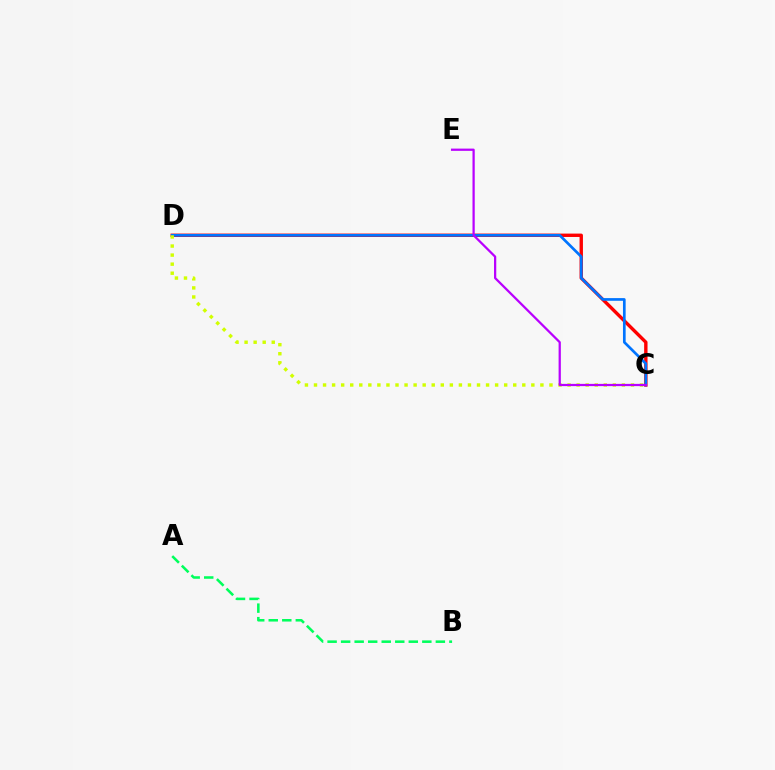{('C', 'D'): [{'color': '#ff0000', 'line_style': 'solid', 'thickness': 2.43}, {'color': '#0074ff', 'line_style': 'solid', 'thickness': 1.93}, {'color': '#d1ff00', 'line_style': 'dotted', 'thickness': 2.46}], ('C', 'E'): [{'color': '#b900ff', 'line_style': 'solid', 'thickness': 1.62}], ('A', 'B'): [{'color': '#00ff5c', 'line_style': 'dashed', 'thickness': 1.84}]}